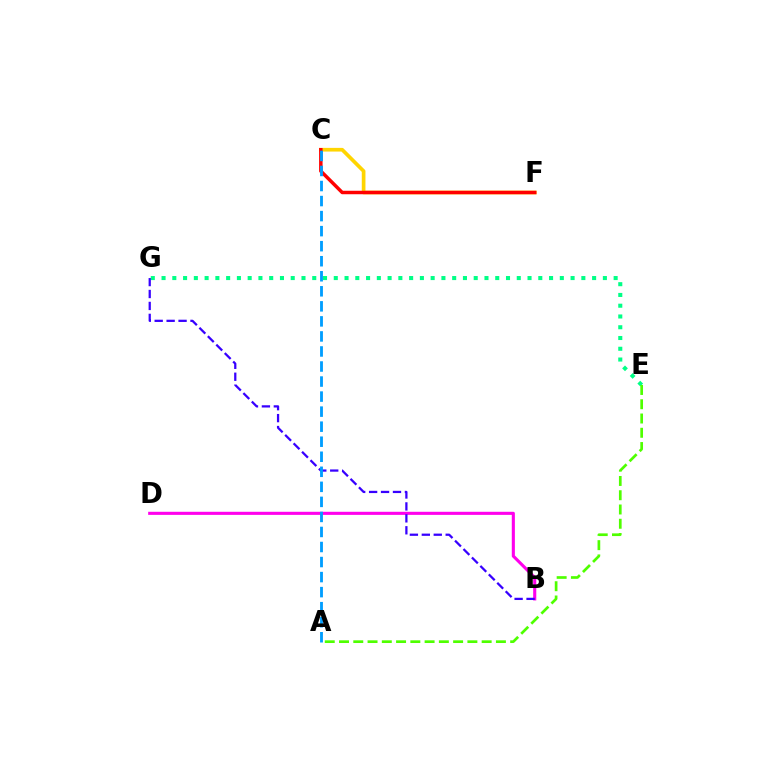{('E', 'G'): [{'color': '#00ff86', 'line_style': 'dotted', 'thickness': 2.92}], ('C', 'F'): [{'color': '#ffd500', 'line_style': 'solid', 'thickness': 2.65}, {'color': '#ff0000', 'line_style': 'solid', 'thickness': 2.51}], ('B', 'D'): [{'color': '#ff00ed', 'line_style': 'solid', 'thickness': 2.23}], ('A', 'E'): [{'color': '#4fff00', 'line_style': 'dashed', 'thickness': 1.94}], ('B', 'G'): [{'color': '#3700ff', 'line_style': 'dashed', 'thickness': 1.62}], ('A', 'C'): [{'color': '#009eff', 'line_style': 'dashed', 'thickness': 2.04}]}